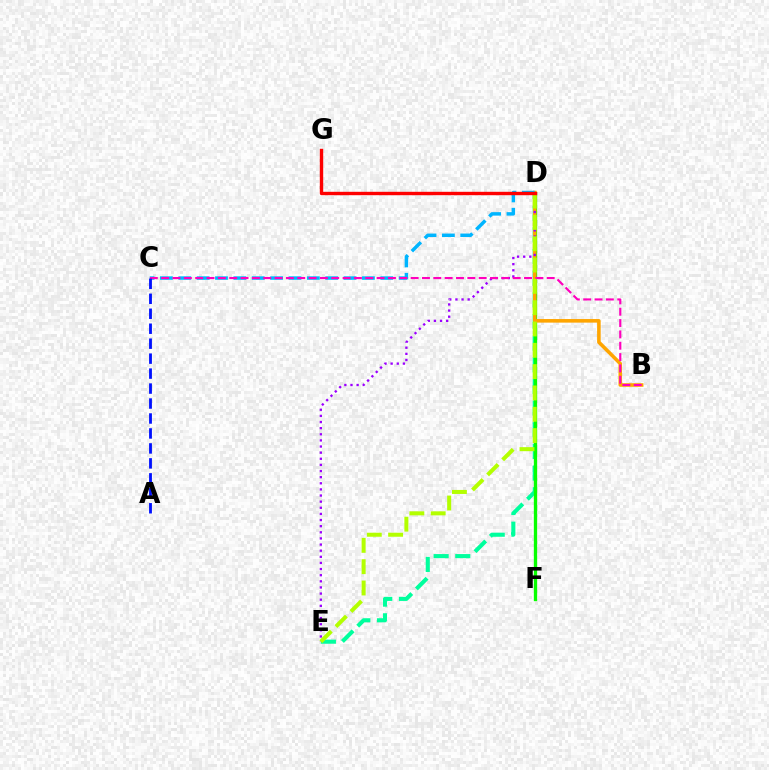{('D', 'E'): [{'color': '#00ff9d', 'line_style': 'dashed', 'thickness': 2.94}, {'color': '#9b00ff', 'line_style': 'dotted', 'thickness': 1.66}, {'color': '#b3ff00', 'line_style': 'dashed', 'thickness': 2.9}], ('D', 'F'): [{'color': '#08ff00', 'line_style': 'solid', 'thickness': 2.39}], ('B', 'D'): [{'color': '#ffa500', 'line_style': 'solid', 'thickness': 2.58}], ('C', 'D'): [{'color': '#00b5ff', 'line_style': 'dashed', 'thickness': 2.49}], ('B', 'C'): [{'color': '#ff00bd', 'line_style': 'dashed', 'thickness': 1.54}], ('A', 'C'): [{'color': '#0010ff', 'line_style': 'dashed', 'thickness': 2.03}], ('D', 'G'): [{'color': '#ff0000', 'line_style': 'solid', 'thickness': 2.44}]}